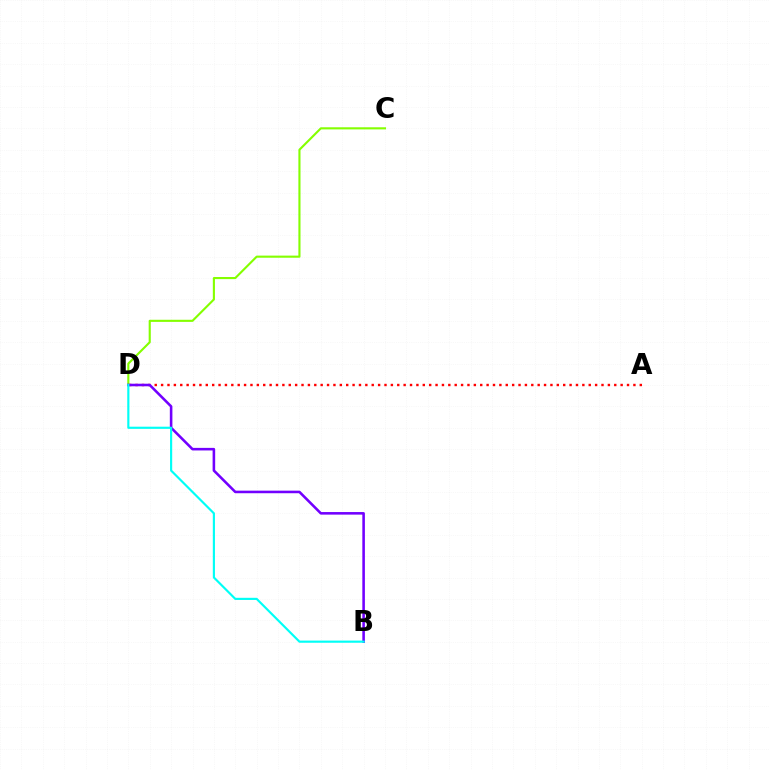{('A', 'D'): [{'color': '#ff0000', 'line_style': 'dotted', 'thickness': 1.73}], ('C', 'D'): [{'color': '#84ff00', 'line_style': 'solid', 'thickness': 1.53}], ('B', 'D'): [{'color': '#7200ff', 'line_style': 'solid', 'thickness': 1.85}, {'color': '#00fff6', 'line_style': 'solid', 'thickness': 1.56}]}